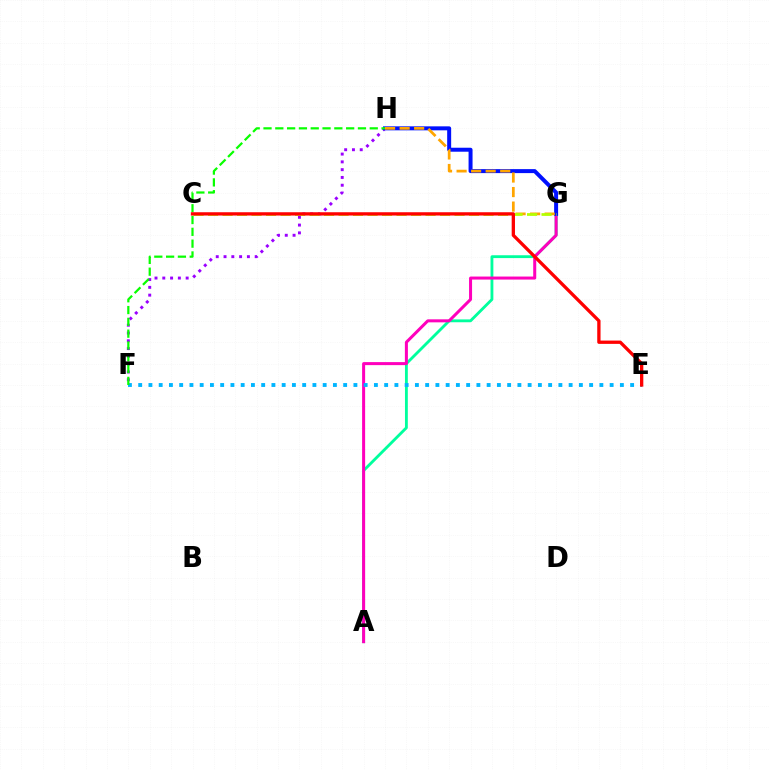{('F', 'H'): [{'color': '#9b00ff', 'line_style': 'dotted', 'thickness': 2.12}, {'color': '#08ff00', 'line_style': 'dashed', 'thickness': 1.6}], ('A', 'G'): [{'color': '#00ff9d', 'line_style': 'solid', 'thickness': 2.04}, {'color': '#ff00bd', 'line_style': 'solid', 'thickness': 2.17}], ('G', 'H'): [{'color': '#0010ff', 'line_style': 'solid', 'thickness': 2.87}, {'color': '#ffa500', 'line_style': 'dashed', 'thickness': 1.97}], ('E', 'F'): [{'color': '#00b5ff', 'line_style': 'dotted', 'thickness': 2.78}], ('C', 'G'): [{'color': '#b3ff00', 'line_style': 'dashed', 'thickness': 1.97}], ('C', 'E'): [{'color': '#ff0000', 'line_style': 'solid', 'thickness': 2.38}]}